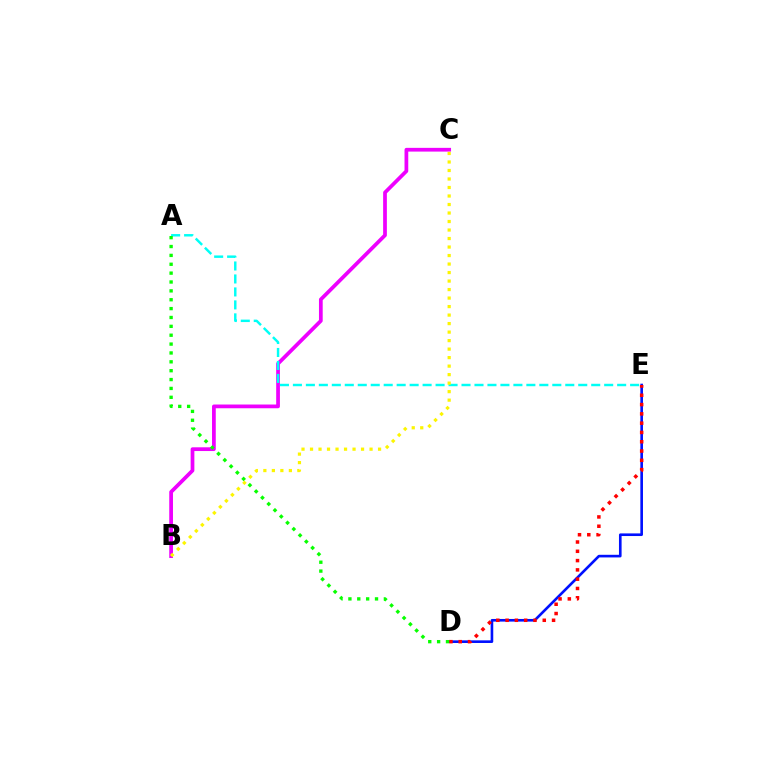{('D', 'E'): [{'color': '#0010ff', 'line_style': 'solid', 'thickness': 1.89}, {'color': '#ff0000', 'line_style': 'dotted', 'thickness': 2.52}], ('B', 'C'): [{'color': '#ee00ff', 'line_style': 'solid', 'thickness': 2.69}, {'color': '#fcf500', 'line_style': 'dotted', 'thickness': 2.31}], ('A', 'E'): [{'color': '#00fff6', 'line_style': 'dashed', 'thickness': 1.76}], ('A', 'D'): [{'color': '#08ff00', 'line_style': 'dotted', 'thickness': 2.41}]}